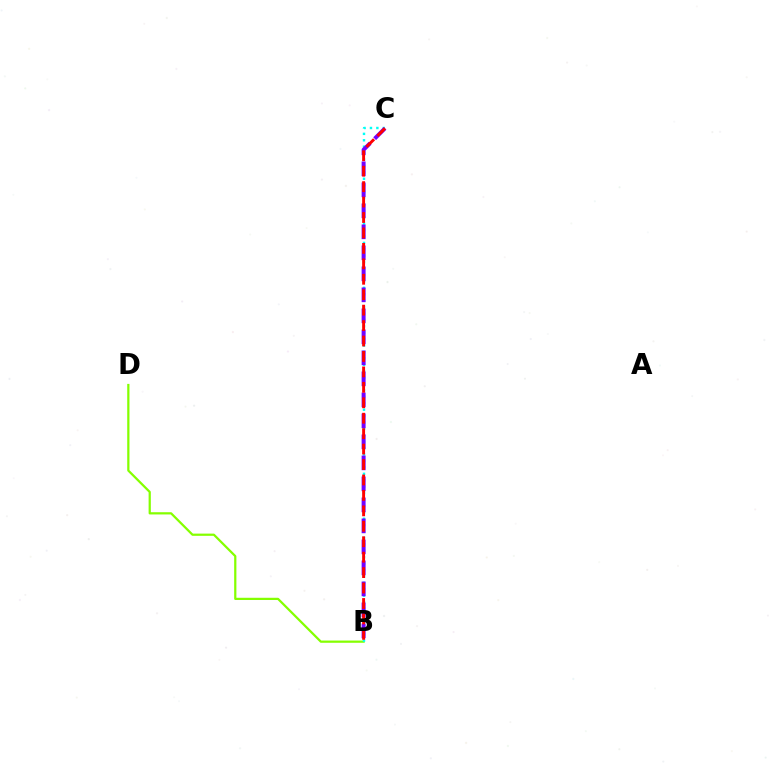{('B', 'D'): [{'color': '#84ff00', 'line_style': 'solid', 'thickness': 1.61}], ('B', 'C'): [{'color': '#00fff6', 'line_style': 'dotted', 'thickness': 1.74}, {'color': '#7200ff', 'line_style': 'dashed', 'thickness': 2.85}, {'color': '#ff0000', 'line_style': 'dashed', 'thickness': 2.1}]}